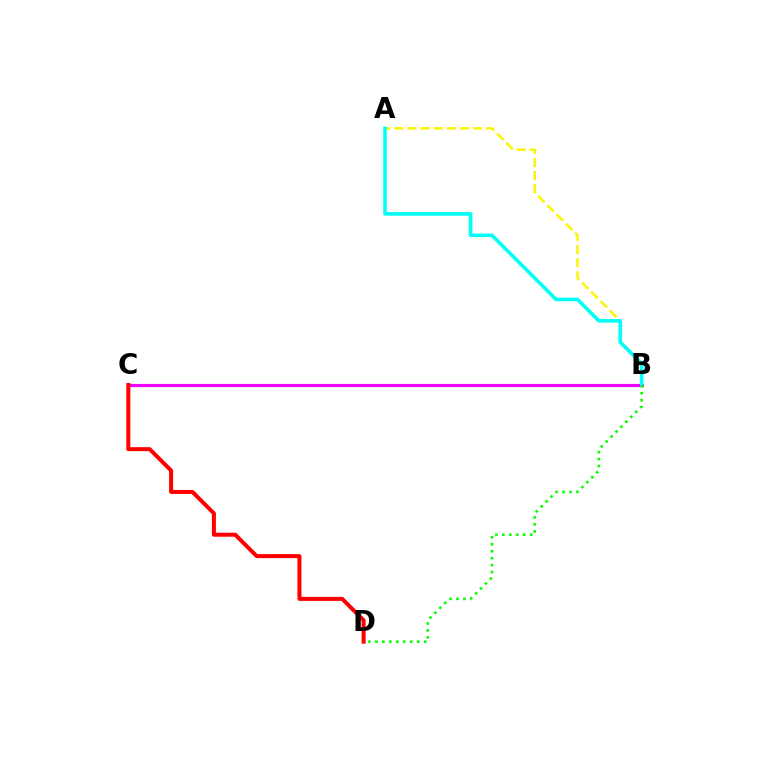{('B', 'C'): [{'color': '#0010ff', 'line_style': 'solid', 'thickness': 1.8}, {'color': '#ee00ff', 'line_style': 'solid', 'thickness': 2.27}], ('A', 'B'): [{'color': '#fcf500', 'line_style': 'dashed', 'thickness': 1.78}, {'color': '#00fff6', 'line_style': 'solid', 'thickness': 2.58}], ('C', 'D'): [{'color': '#ff0000', 'line_style': 'solid', 'thickness': 2.89}], ('B', 'D'): [{'color': '#08ff00', 'line_style': 'dotted', 'thickness': 1.89}]}